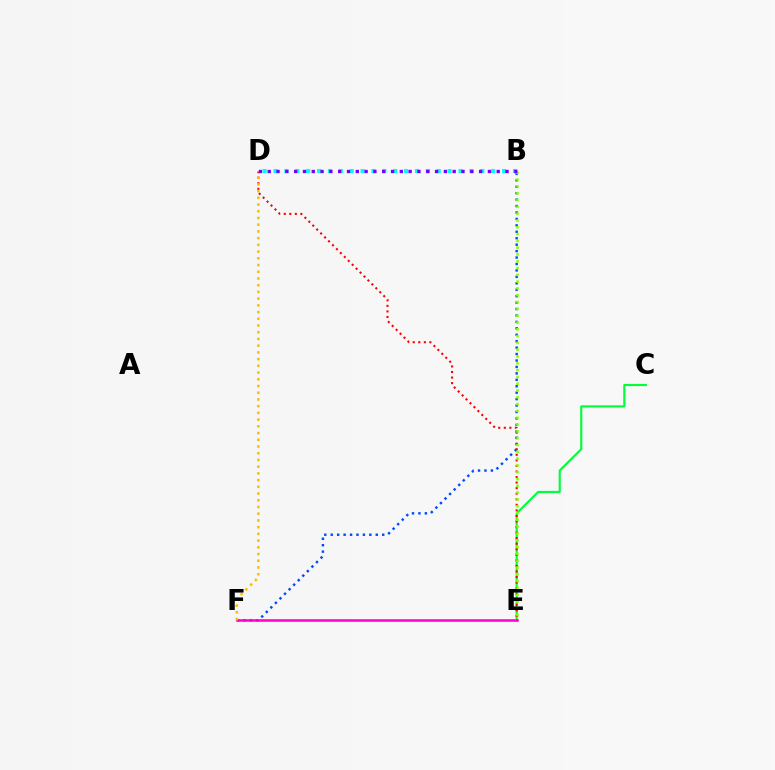{('C', 'E'): [{'color': '#00ff39', 'line_style': 'solid', 'thickness': 1.54}], ('D', 'E'): [{'color': '#ff0000', 'line_style': 'dotted', 'thickness': 1.51}], ('B', 'D'): [{'color': '#00fff6', 'line_style': 'dotted', 'thickness': 2.96}, {'color': '#7200ff', 'line_style': 'dotted', 'thickness': 2.39}], ('B', 'F'): [{'color': '#004bff', 'line_style': 'dotted', 'thickness': 1.75}], ('B', 'E'): [{'color': '#84ff00', 'line_style': 'dotted', 'thickness': 1.85}], ('E', 'F'): [{'color': '#ff00cf', 'line_style': 'solid', 'thickness': 1.82}], ('D', 'F'): [{'color': '#ffbd00', 'line_style': 'dotted', 'thickness': 1.83}]}